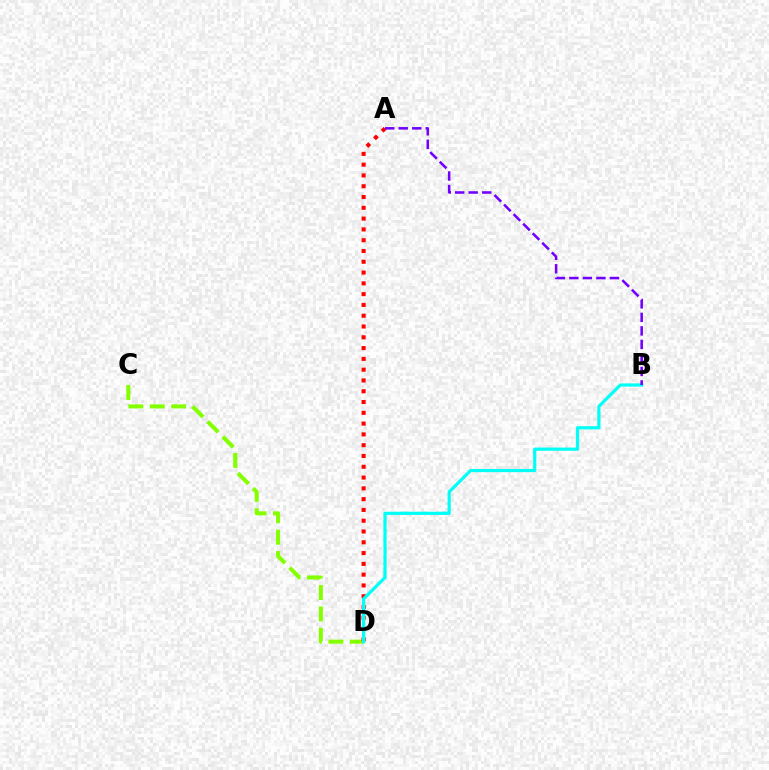{('C', 'D'): [{'color': '#84ff00', 'line_style': 'dashed', 'thickness': 2.91}], ('A', 'D'): [{'color': '#ff0000', 'line_style': 'dotted', 'thickness': 2.93}], ('B', 'D'): [{'color': '#00fff6', 'line_style': 'solid', 'thickness': 2.3}], ('A', 'B'): [{'color': '#7200ff', 'line_style': 'dashed', 'thickness': 1.84}]}